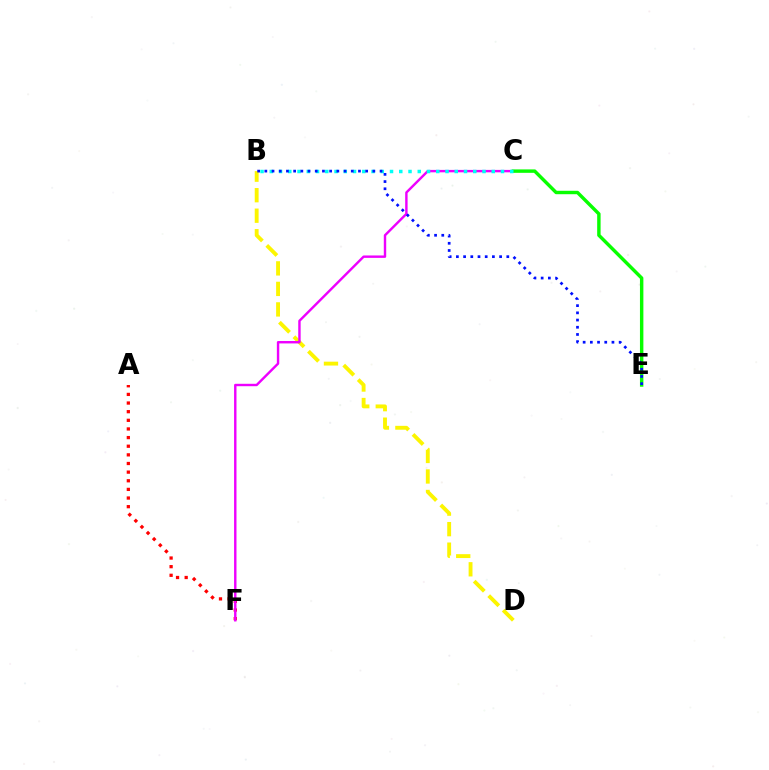{('B', 'D'): [{'color': '#fcf500', 'line_style': 'dashed', 'thickness': 2.79}], ('A', 'F'): [{'color': '#ff0000', 'line_style': 'dotted', 'thickness': 2.35}], ('C', 'F'): [{'color': '#ee00ff', 'line_style': 'solid', 'thickness': 1.74}], ('C', 'E'): [{'color': '#08ff00', 'line_style': 'solid', 'thickness': 2.46}], ('B', 'C'): [{'color': '#00fff6', 'line_style': 'dotted', 'thickness': 2.51}], ('B', 'E'): [{'color': '#0010ff', 'line_style': 'dotted', 'thickness': 1.96}]}